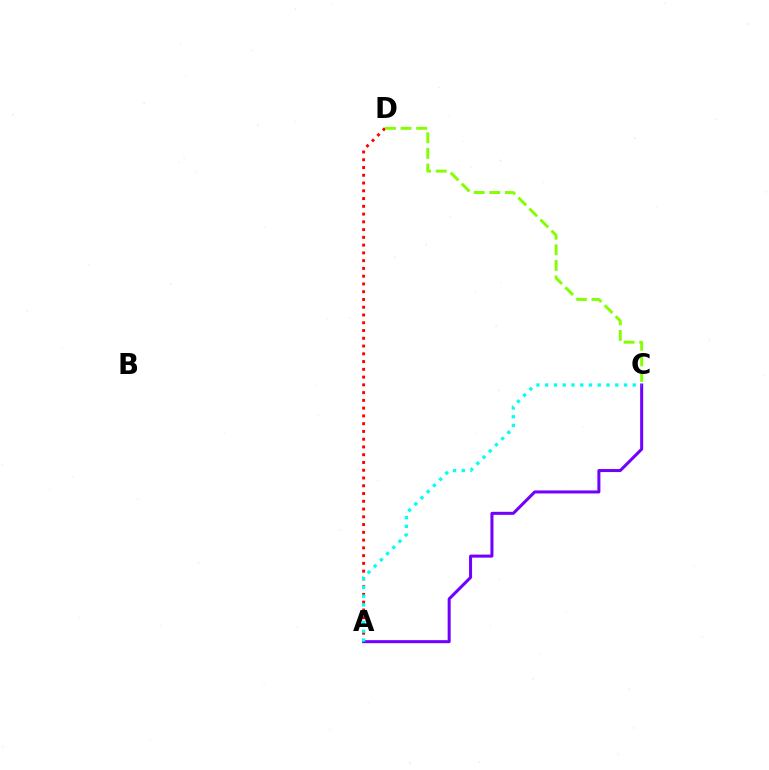{('A', 'D'): [{'color': '#ff0000', 'line_style': 'dotted', 'thickness': 2.11}], ('A', 'C'): [{'color': '#7200ff', 'line_style': 'solid', 'thickness': 2.18}, {'color': '#00fff6', 'line_style': 'dotted', 'thickness': 2.38}], ('C', 'D'): [{'color': '#84ff00', 'line_style': 'dashed', 'thickness': 2.12}]}